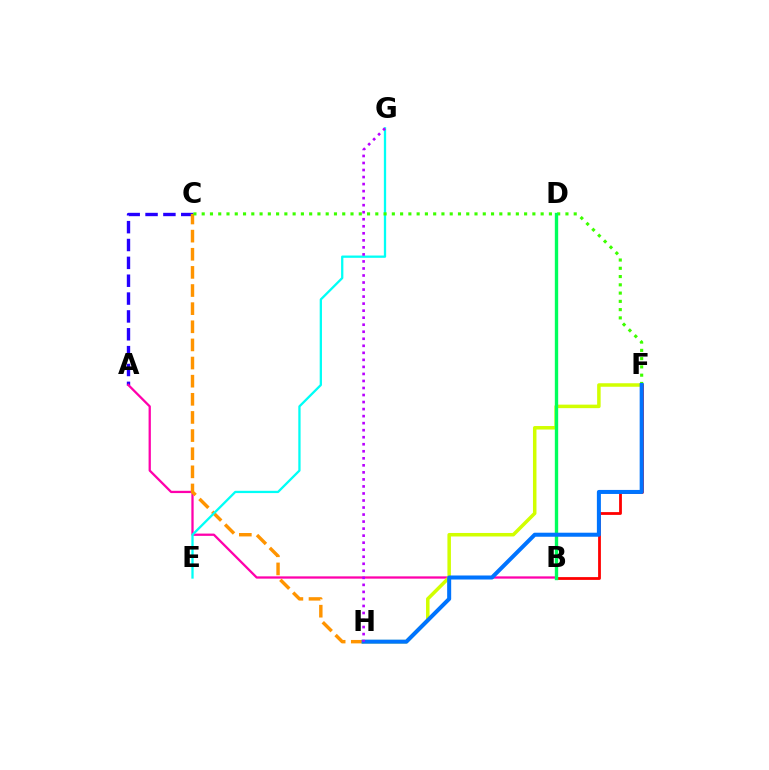{('A', 'C'): [{'color': '#2500ff', 'line_style': 'dashed', 'thickness': 2.43}], ('A', 'B'): [{'color': '#ff00ac', 'line_style': 'solid', 'thickness': 1.64}], ('C', 'H'): [{'color': '#ff9400', 'line_style': 'dashed', 'thickness': 2.46}], ('E', 'G'): [{'color': '#00fff6', 'line_style': 'solid', 'thickness': 1.65}], ('F', 'H'): [{'color': '#d1ff00', 'line_style': 'solid', 'thickness': 2.53}, {'color': '#0074ff', 'line_style': 'solid', 'thickness': 2.9}], ('B', 'F'): [{'color': '#ff0000', 'line_style': 'solid', 'thickness': 2.01}], ('C', 'F'): [{'color': '#3dff00', 'line_style': 'dotted', 'thickness': 2.25}], ('B', 'D'): [{'color': '#00ff5c', 'line_style': 'solid', 'thickness': 2.42}], ('G', 'H'): [{'color': '#b900ff', 'line_style': 'dotted', 'thickness': 1.91}]}